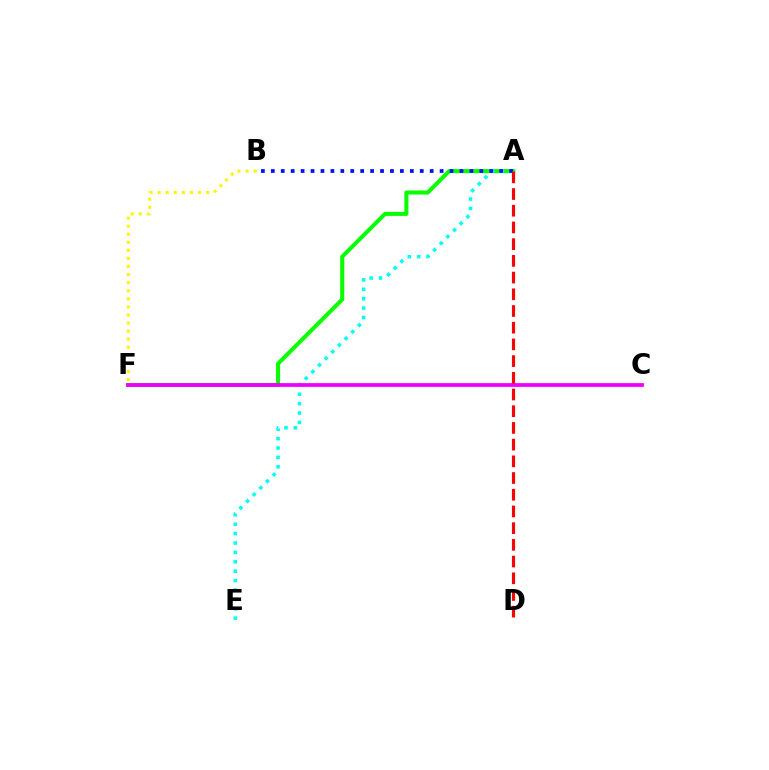{('A', 'F'): [{'color': '#08ff00', 'line_style': 'solid', 'thickness': 2.92}], ('A', 'E'): [{'color': '#00fff6', 'line_style': 'dotted', 'thickness': 2.55}], ('C', 'F'): [{'color': '#ee00ff', 'line_style': 'solid', 'thickness': 2.71}], ('A', 'B'): [{'color': '#0010ff', 'line_style': 'dotted', 'thickness': 2.7}], ('A', 'D'): [{'color': '#ff0000', 'line_style': 'dashed', 'thickness': 2.27}], ('B', 'F'): [{'color': '#fcf500', 'line_style': 'dotted', 'thickness': 2.19}]}